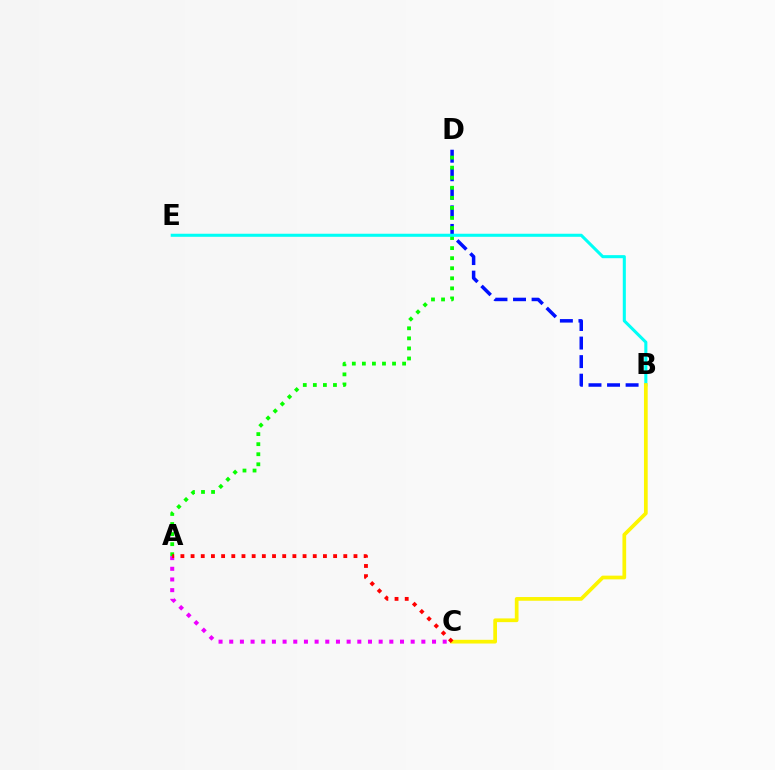{('B', 'D'): [{'color': '#0010ff', 'line_style': 'dashed', 'thickness': 2.52}], ('A', 'C'): [{'color': '#ee00ff', 'line_style': 'dotted', 'thickness': 2.9}, {'color': '#ff0000', 'line_style': 'dotted', 'thickness': 2.77}], ('A', 'D'): [{'color': '#08ff00', 'line_style': 'dotted', 'thickness': 2.73}], ('B', 'E'): [{'color': '#00fff6', 'line_style': 'solid', 'thickness': 2.21}], ('B', 'C'): [{'color': '#fcf500', 'line_style': 'solid', 'thickness': 2.68}]}